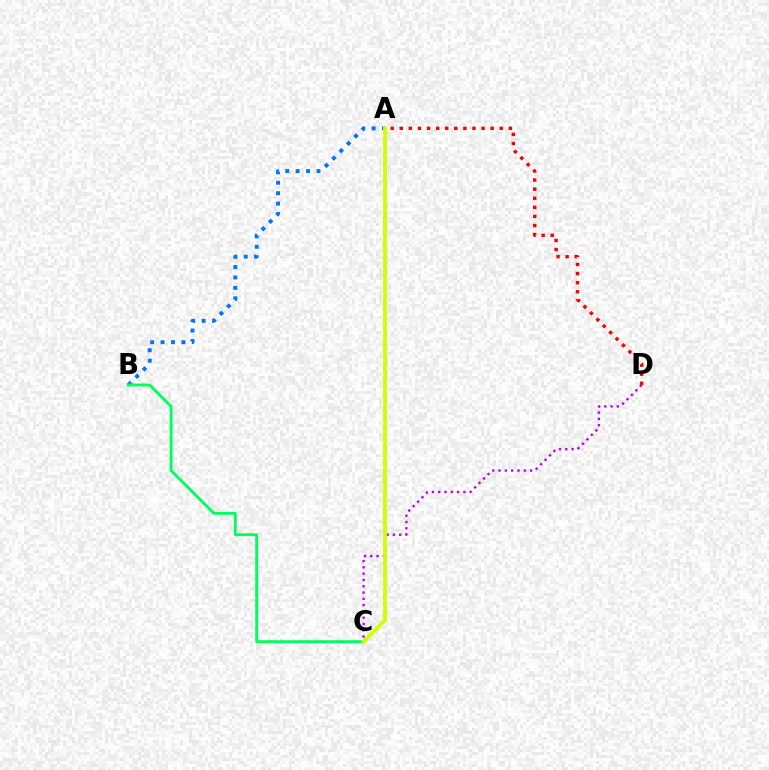{('A', 'B'): [{'color': '#0074ff', 'line_style': 'dotted', 'thickness': 2.83}], ('C', 'D'): [{'color': '#b900ff', 'line_style': 'dotted', 'thickness': 1.71}], ('A', 'D'): [{'color': '#ff0000', 'line_style': 'dotted', 'thickness': 2.47}], ('B', 'C'): [{'color': '#00ff5c', 'line_style': 'solid', 'thickness': 2.07}], ('A', 'C'): [{'color': '#d1ff00', 'line_style': 'solid', 'thickness': 2.74}]}